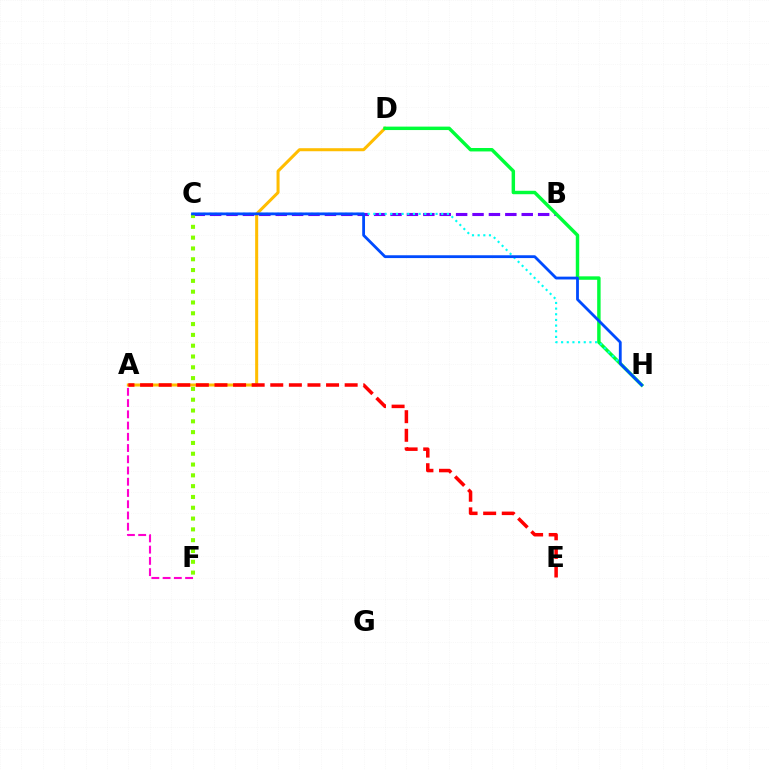{('B', 'C'): [{'color': '#7200ff', 'line_style': 'dashed', 'thickness': 2.23}], ('A', 'D'): [{'color': '#ffbd00', 'line_style': 'solid', 'thickness': 2.18}], ('A', 'E'): [{'color': '#ff0000', 'line_style': 'dashed', 'thickness': 2.53}], ('D', 'H'): [{'color': '#00ff39', 'line_style': 'solid', 'thickness': 2.48}], ('C', 'F'): [{'color': '#84ff00', 'line_style': 'dotted', 'thickness': 2.94}], ('A', 'F'): [{'color': '#ff00cf', 'line_style': 'dashed', 'thickness': 1.53}], ('C', 'H'): [{'color': '#00fff6', 'line_style': 'dotted', 'thickness': 1.54}, {'color': '#004bff', 'line_style': 'solid', 'thickness': 2.02}]}